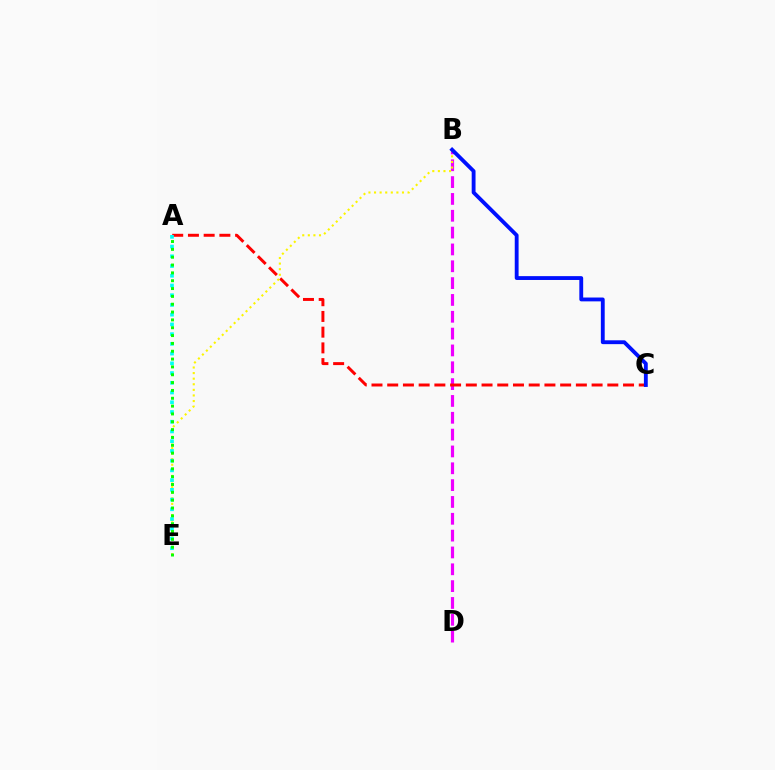{('B', 'D'): [{'color': '#ee00ff', 'line_style': 'dashed', 'thickness': 2.29}], ('A', 'C'): [{'color': '#ff0000', 'line_style': 'dashed', 'thickness': 2.14}], ('B', 'E'): [{'color': '#fcf500', 'line_style': 'dotted', 'thickness': 1.52}], ('B', 'C'): [{'color': '#0010ff', 'line_style': 'solid', 'thickness': 2.77}], ('A', 'E'): [{'color': '#00fff6', 'line_style': 'dotted', 'thickness': 2.64}, {'color': '#08ff00', 'line_style': 'dotted', 'thickness': 2.13}]}